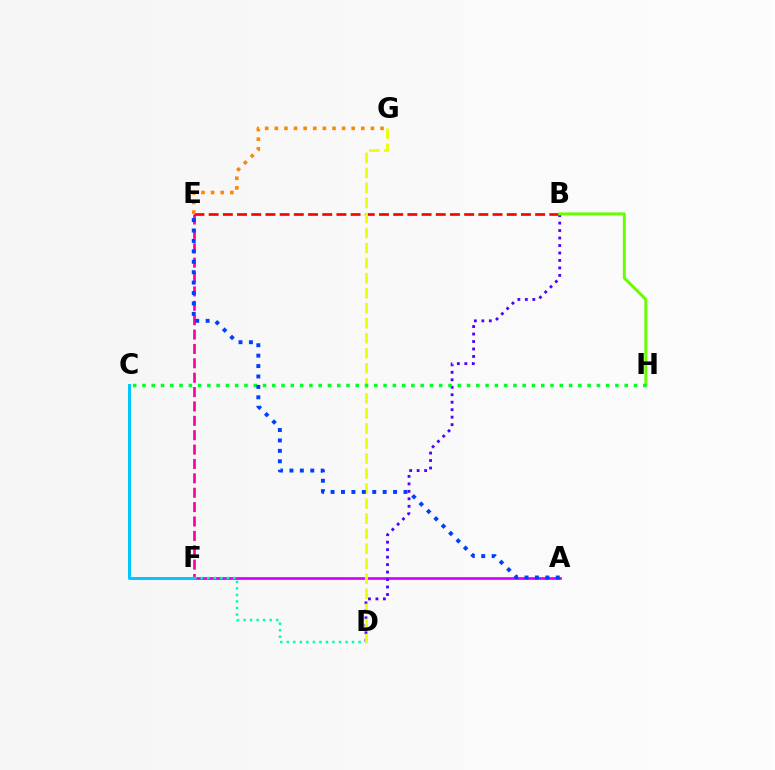{('E', 'F'): [{'color': '#ff00a0', 'line_style': 'dashed', 'thickness': 1.95}], ('A', 'F'): [{'color': '#d600ff', 'line_style': 'solid', 'thickness': 1.95}], ('B', 'D'): [{'color': '#4f00ff', 'line_style': 'dotted', 'thickness': 2.03}], ('B', 'E'): [{'color': '#ff0000', 'line_style': 'dashed', 'thickness': 1.93}], ('D', 'F'): [{'color': '#00ffaf', 'line_style': 'dotted', 'thickness': 1.77}], ('E', 'G'): [{'color': '#ff8800', 'line_style': 'dotted', 'thickness': 2.61}], ('D', 'G'): [{'color': '#eeff00', 'line_style': 'dashed', 'thickness': 2.04}], ('B', 'H'): [{'color': '#66ff00', 'line_style': 'solid', 'thickness': 2.12}], ('C', 'F'): [{'color': '#00c7ff', 'line_style': 'solid', 'thickness': 2.15}], ('C', 'H'): [{'color': '#00ff27', 'line_style': 'dotted', 'thickness': 2.52}], ('A', 'E'): [{'color': '#003fff', 'line_style': 'dotted', 'thickness': 2.83}]}